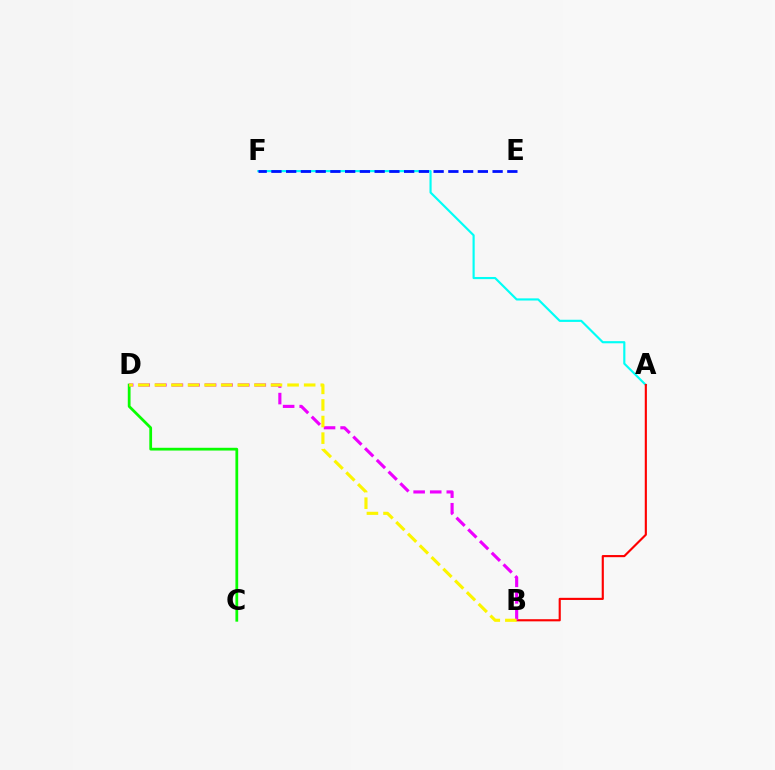{('A', 'F'): [{'color': '#00fff6', 'line_style': 'solid', 'thickness': 1.55}], ('E', 'F'): [{'color': '#0010ff', 'line_style': 'dashed', 'thickness': 2.0}], ('A', 'B'): [{'color': '#ff0000', 'line_style': 'solid', 'thickness': 1.54}], ('C', 'D'): [{'color': '#08ff00', 'line_style': 'solid', 'thickness': 1.99}], ('B', 'D'): [{'color': '#ee00ff', 'line_style': 'dashed', 'thickness': 2.25}, {'color': '#fcf500', 'line_style': 'dashed', 'thickness': 2.25}]}